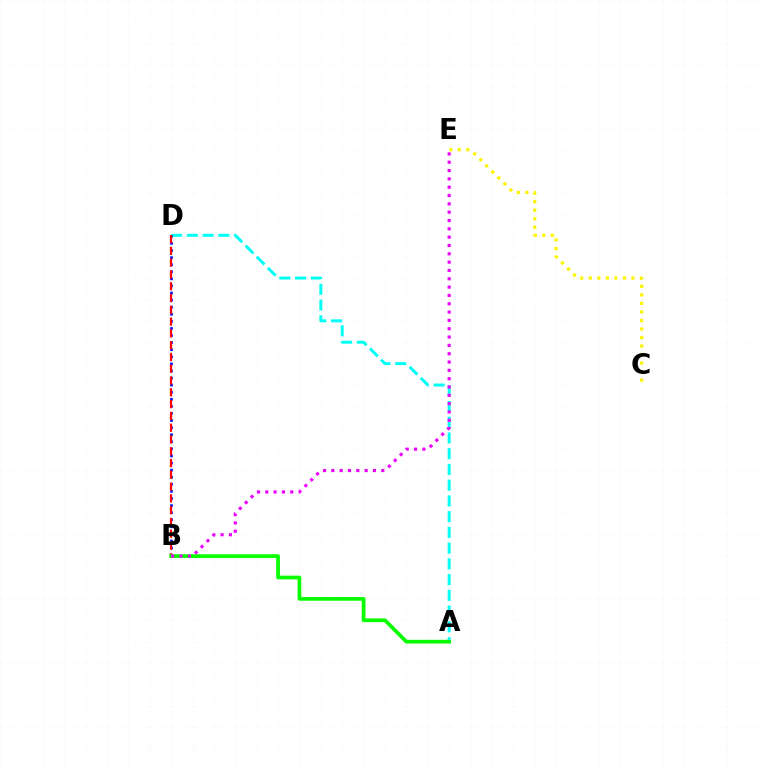{('A', 'D'): [{'color': '#00fff6', 'line_style': 'dashed', 'thickness': 2.14}], ('B', 'D'): [{'color': '#0010ff', 'line_style': 'dotted', 'thickness': 1.92}, {'color': '#ff0000', 'line_style': 'dashed', 'thickness': 1.6}], ('A', 'B'): [{'color': '#08ff00', 'line_style': 'solid', 'thickness': 2.68}], ('B', 'E'): [{'color': '#ee00ff', 'line_style': 'dotted', 'thickness': 2.26}], ('C', 'E'): [{'color': '#fcf500', 'line_style': 'dotted', 'thickness': 2.32}]}